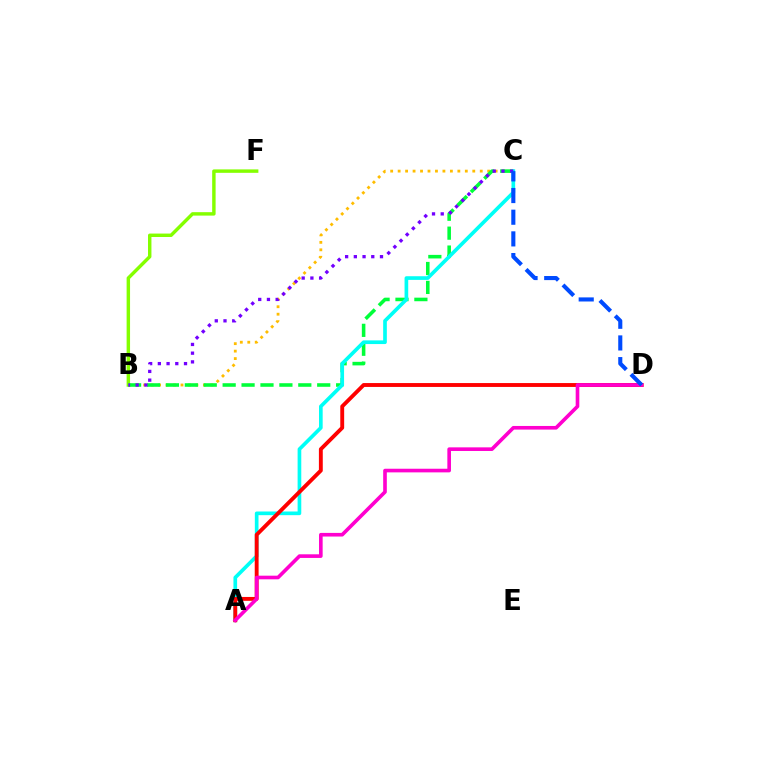{('B', 'C'): [{'color': '#ffbd00', 'line_style': 'dotted', 'thickness': 2.03}, {'color': '#00ff39', 'line_style': 'dashed', 'thickness': 2.57}, {'color': '#7200ff', 'line_style': 'dotted', 'thickness': 2.37}], ('B', 'F'): [{'color': '#84ff00', 'line_style': 'solid', 'thickness': 2.47}], ('A', 'C'): [{'color': '#00fff6', 'line_style': 'solid', 'thickness': 2.64}], ('A', 'D'): [{'color': '#ff0000', 'line_style': 'solid', 'thickness': 2.79}, {'color': '#ff00cf', 'line_style': 'solid', 'thickness': 2.62}], ('C', 'D'): [{'color': '#004bff', 'line_style': 'dashed', 'thickness': 2.94}]}